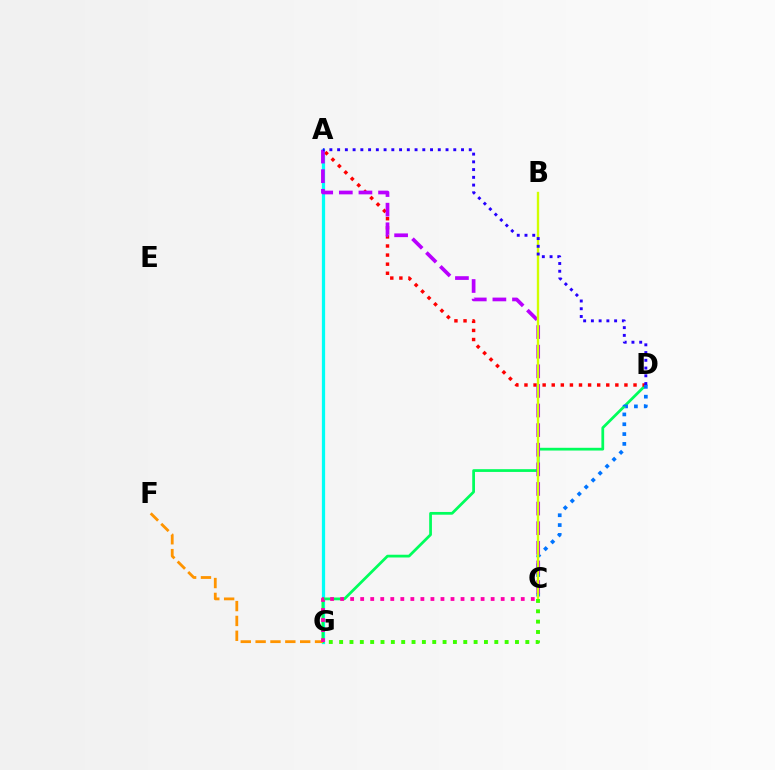{('A', 'G'): [{'color': '#00fff6', 'line_style': 'solid', 'thickness': 2.34}], ('D', 'G'): [{'color': '#00ff5c', 'line_style': 'solid', 'thickness': 1.98}], ('A', 'D'): [{'color': '#ff0000', 'line_style': 'dotted', 'thickness': 2.47}, {'color': '#2500ff', 'line_style': 'dotted', 'thickness': 2.1}], ('C', 'D'): [{'color': '#0074ff', 'line_style': 'dotted', 'thickness': 2.67}], ('A', 'C'): [{'color': '#b900ff', 'line_style': 'dashed', 'thickness': 2.66}], ('F', 'G'): [{'color': '#ff9400', 'line_style': 'dashed', 'thickness': 2.02}], ('C', 'G'): [{'color': '#ff00ac', 'line_style': 'dotted', 'thickness': 2.73}, {'color': '#3dff00', 'line_style': 'dotted', 'thickness': 2.81}], ('B', 'C'): [{'color': '#d1ff00', 'line_style': 'solid', 'thickness': 1.7}]}